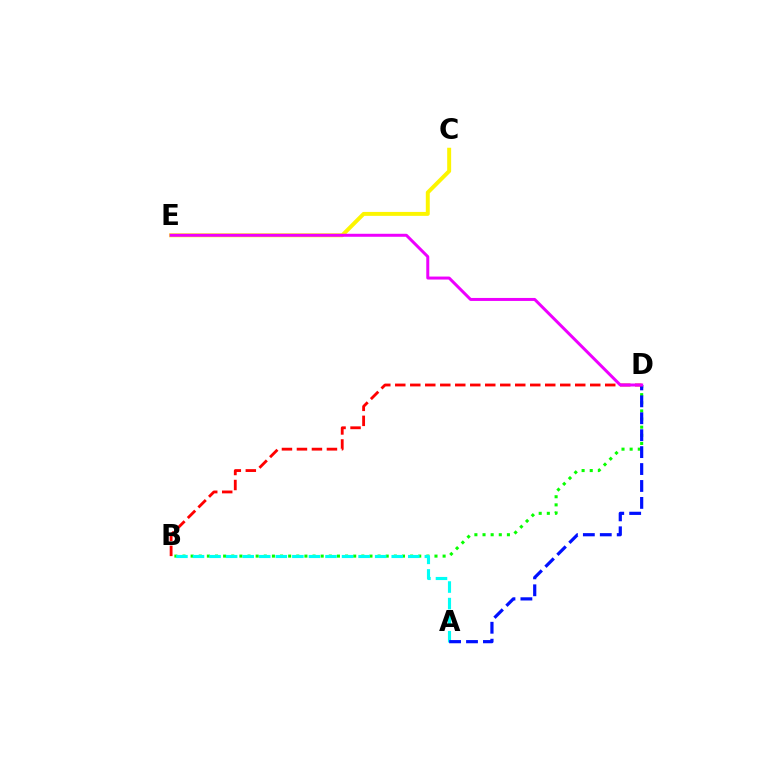{('C', 'E'): [{'color': '#fcf500', 'line_style': 'solid', 'thickness': 2.84}], ('B', 'D'): [{'color': '#08ff00', 'line_style': 'dotted', 'thickness': 2.21}, {'color': '#ff0000', 'line_style': 'dashed', 'thickness': 2.04}], ('A', 'B'): [{'color': '#00fff6', 'line_style': 'dashed', 'thickness': 2.25}], ('A', 'D'): [{'color': '#0010ff', 'line_style': 'dashed', 'thickness': 2.3}], ('D', 'E'): [{'color': '#ee00ff', 'line_style': 'solid', 'thickness': 2.15}]}